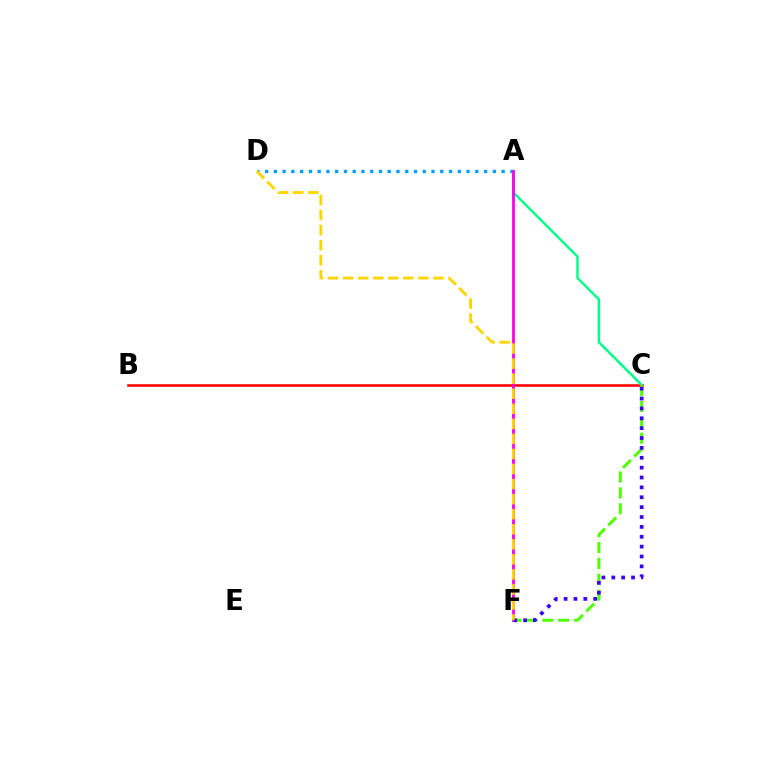{('A', 'D'): [{'color': '#009eff', 'line_style': 'dotted', 'thickness': 2.38}], ('B', 'C'): [{'color': '#ff0000', 'line_style': 'solid', 'thickness': 1.85}], ('A', 'C'): [{'color': '#00ff86', 'line_style': 'solid', 'thickness': 1.76}], ('C', 'F'): [{'color': '#4fff00', 'line_style': 'dashed', 'thickness': 2.16}, {'color': '#3700ff', 'line_style': 'dotted', 'thickness': 2.68}], ('A', 'F'): [{'color': '#ff00ed', 'line_style': 'solid', 'thickness': 2.02}], ('D', 'F'): [{'color': '#ffd500', 'line_style': 'dashed', 'thickness': 2.04}]}